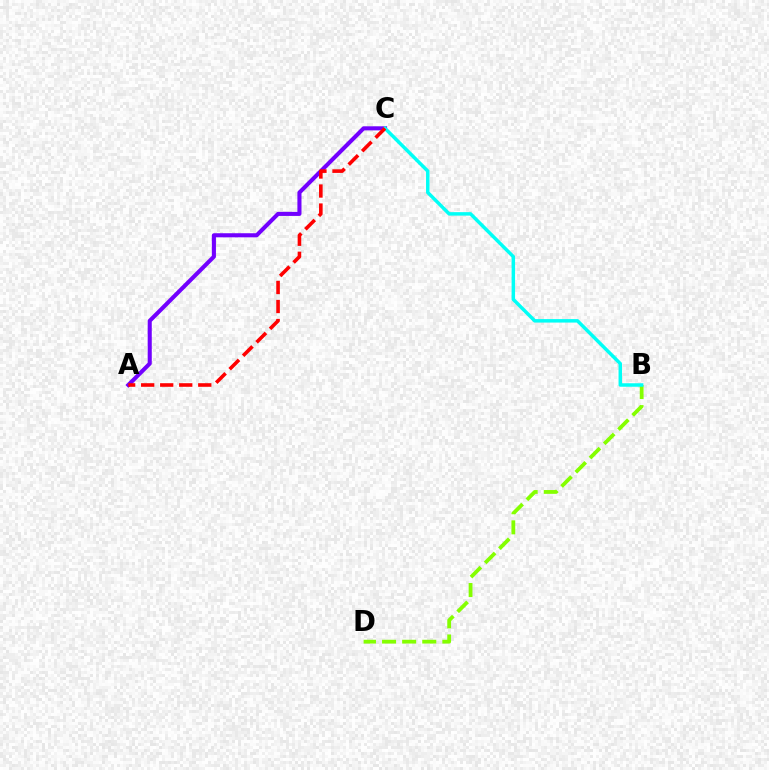{('A', 'C'): [{'color': '#7200ff', 'line_style': 'solid', 'thickness': 2.94}, {'color': '#ff0000', 'line_style': 'dashed', 'thickness': 2.59}], ('B', 'D'): [{'color': '#84ff00', 'line_style': 'dashed', 'thickness': 2.73}], ('B', 'C'): [{'color': '#00fff6', 'line_style': 'solid', 'thickness': 2.5}]}